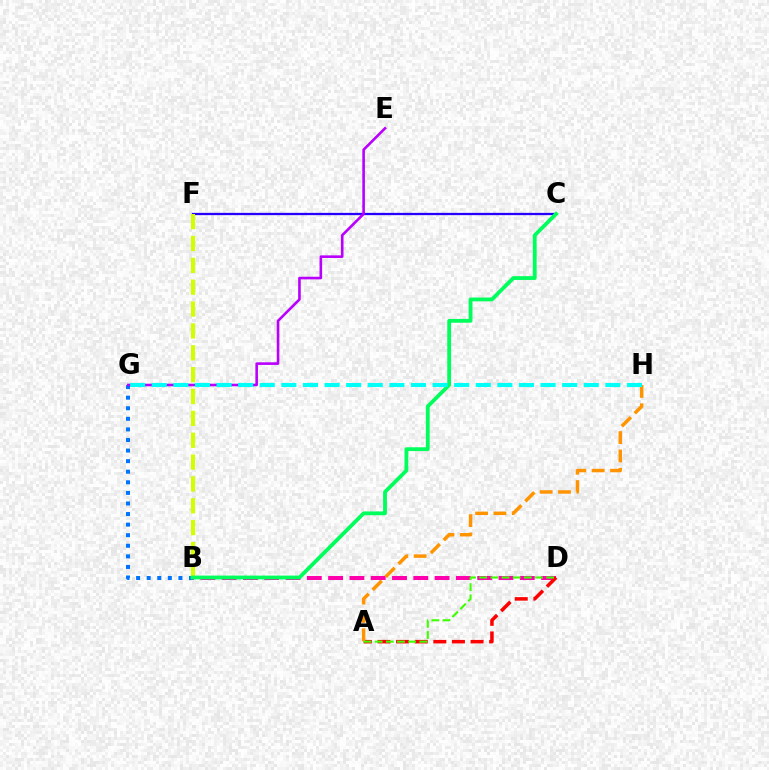{('C', 'F'): [{'color': '#2500ff', 'line_style': 'solid', 'thickness': 1.65}], ('B', 'D'): [{'color': '#ff00ac', 'line_style': 'dashed', 'thickness': 2.89}], ('B', 'G'): [{'color': '#0074ff', 'line_style': 'dotted', 'thickness': 2.87}], ('A', 'D'): [{'color': '#ff0000', 'line_style': 'dashed', 'thickness': 2.53}, {'color': '#3dff00', 'line_style': 'dashed', 'thickness': 1.52}], ('B', 'F'): [{'color': '#d1ff00', 'line_style': 'dashed', 'thickness': 2.97}], ('A', 'H'): [{'color': '#ff9400', 'line_style': 'dashed', 'thickness': 2.49}], ('B', 'C'): [{'color': '#00ff5c', 'line_style': 'solid', 'thickness': 2.74}], ('E', 'G'): [{'color': '#b900ff', 'line_style': 'solid', 'thickness': 1.88}], ('G', 'H'): [{'color': '#00fff6', 'line_style': 'dashed', 'thickness': 2.93}]}